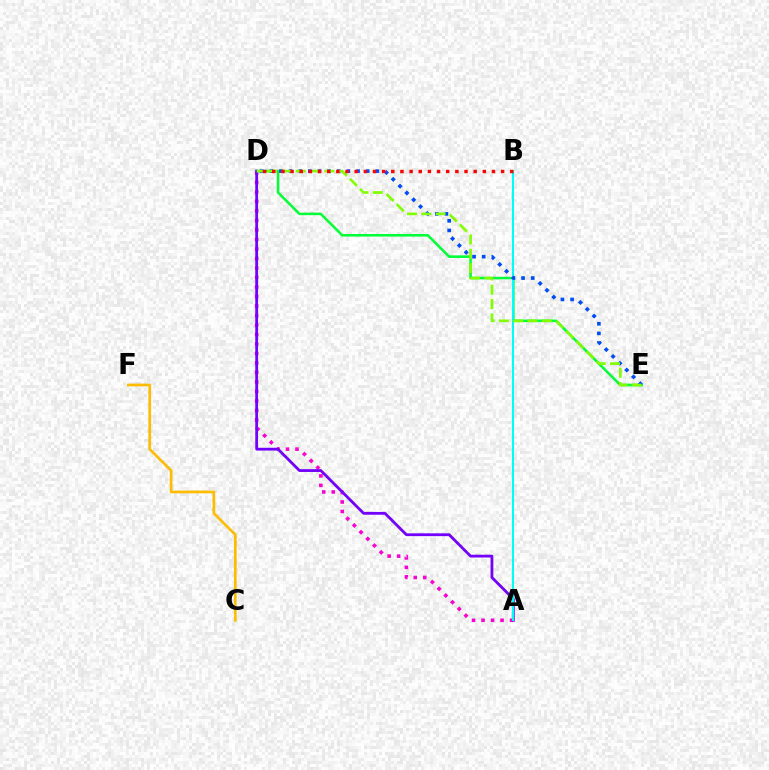{('C', 'F'): [{'color': '#ffbd00', 'line_style': 'solid', 'thickness': 1.96}], ('A', 'D'): [{'color': '#ff00cf', 'line_style': 'dotted', 'thickness': 2.58}, {'color': '#7200ff', 'line_style': 'solid', 'thickness': 2.02}], ('D', 'E'): [{'color': '#00ff39', 'line_style': 'solid', 'thickness': 1.85}, {'color': '#004bff', 'line_style': 'dotted', 'thickness': 2.62}, {'color': '#84ff00', 'line_style': 'dashed', 'thickness': 1.95}], ('A', 'B'): [{'color': '#00fff6', 'line_style': 'solid', 'thickness': 1.52}], ('B', 'D'): [{'color': '#ff0000', 'line_style': 'dotted', 'thickness': 2.49}]}